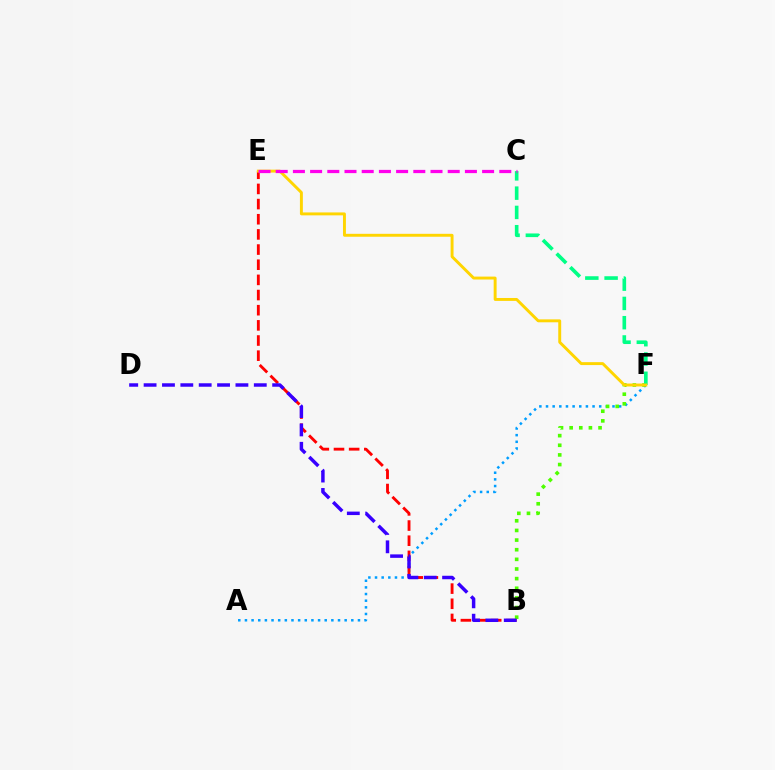{('A', 'F'): [{'color': '#009eff', 'line_style': 'dotted', 'thickness': 1.81}], ('B', 'E'): [{'color': '#ff0000', 'line_style': 'dashed', 'thickness': 2.06}], ('B', 'F'): [{'color': '#4fff00', 'line_style': 'dotted', 'thickness': 2.62}], ('C', 'F'): [{'color': '#00ff86', 'line_style': 'dashed', 'thickness': 2.62}], ('E', 'F'): [{'color': '#ffd500', 'line_style': 'solid', 'thickness': 2.1}], ('C', 'E'): [{'color': '#ff00ed', 'line_style': 'dashed', 'thickness': 2.34}], ('B', 'D'): [{'color': '#3700ff', 'line_style': 'dashed', 'thickness': 2.49}]}